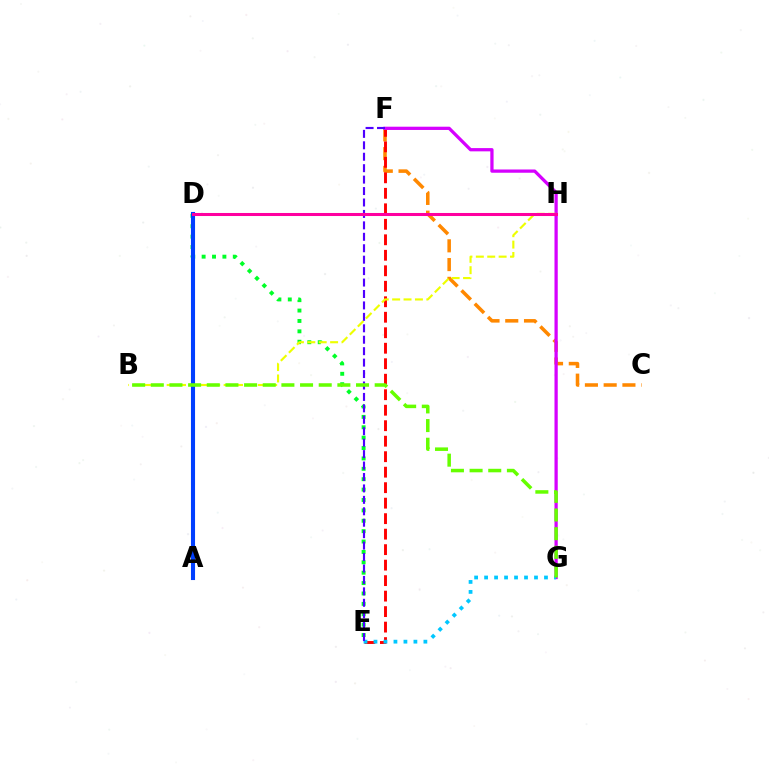{('D', 'E'): [{'color': '#00ff27', 'line_style': 'dotted', 'thickness': 2.82}], ('C', 'F'): [{'color': '#ff8800', 'line_style': 'dashed', 'thickness': 2.55}], ('E', 'F'): [{'color': '#ff0000', 'line_style': 'dashed', 'thickness': 2.1}, {'color': '#4f00ff', 'line_style': 'dashed', 'thickness': 1.55}], ('F', 'G'): [{'color': '#d600ff', 'line_style': 'solid', 'thickness': 2.34}], ('E', 'G'): [{'color': '#00c7ff', 'line_style': 'dotted', 'thickness': 2.71}], ('B', 'H'): [{'color': '#eeff00', 'line_style': 'dashed', 'thickness': 1.55}], ('A', 'D'): [{'color': '#00ffaf', 'line_style': 'dotted', 'thickness': 2.9}, {'color': '#003fff', 'line_style': 'solid', 'thickness': 2.94}], ('D', 'H'): [{'color': '#ff00a0', 'line_style': 'solid', 'thickness': 2.19}], ('B', 'G'): [{'color': '#66ff00', 'line_style': 'dashed', 'thickness': 2.53}]}